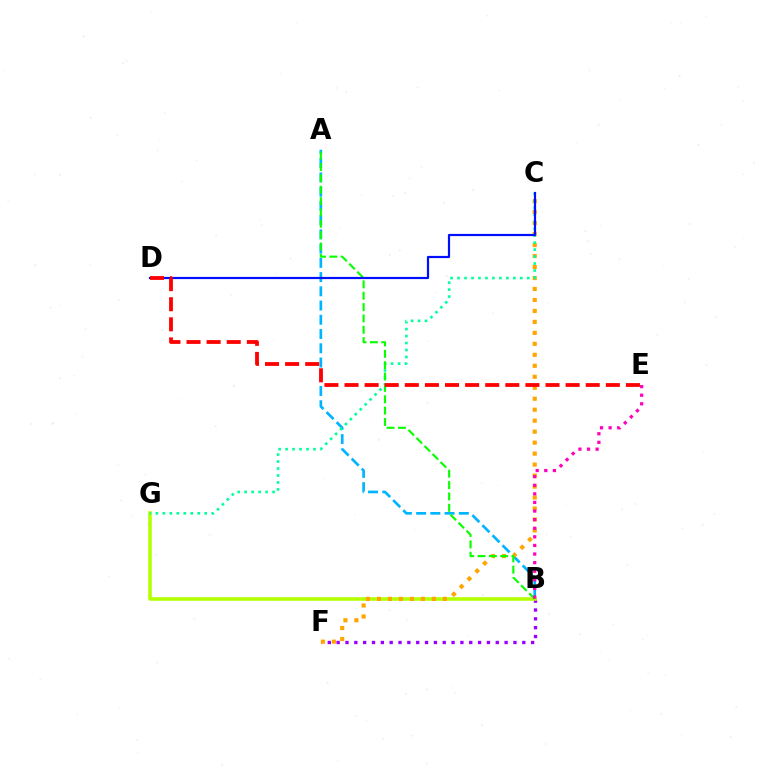{('A', 'B'): [{'color': '#00b5ff', 'line_style': 'dashed', 'thickness': 1.93}, {'color': '#08ff00', 'line_style': 'dashed', 'thickness': 1.54}], ('B', 'F'): [{'color': '#9b00ff', 'line_style': 'dotted', 'thickness': 2.4}], ('B', 'G'): [{'color': '#b3ff00', 'line_style': 'solid', 'thickness': 2.57}], ('C', 'F'): [{'color': '#ffa500', 'line_style': 'dotted', 'thickness': 2.98}], ('C', 'G'): [{'color': '#00ff9d', 'line_style': 'dotted', 'thickness': 1.9}], ('B', 'E'): [{'color': '#ff00bd', 'line_style': 'dotted', 'thickness': 2.34}], ('C', 'D'): [{'color': '#0010ff', 'line_style': 'solid', 'thickness': 1.58}], ('D', 'E'): [{'color': '#ff0000', 'line_style': 'dashed', 'thickness': 2.73}]}